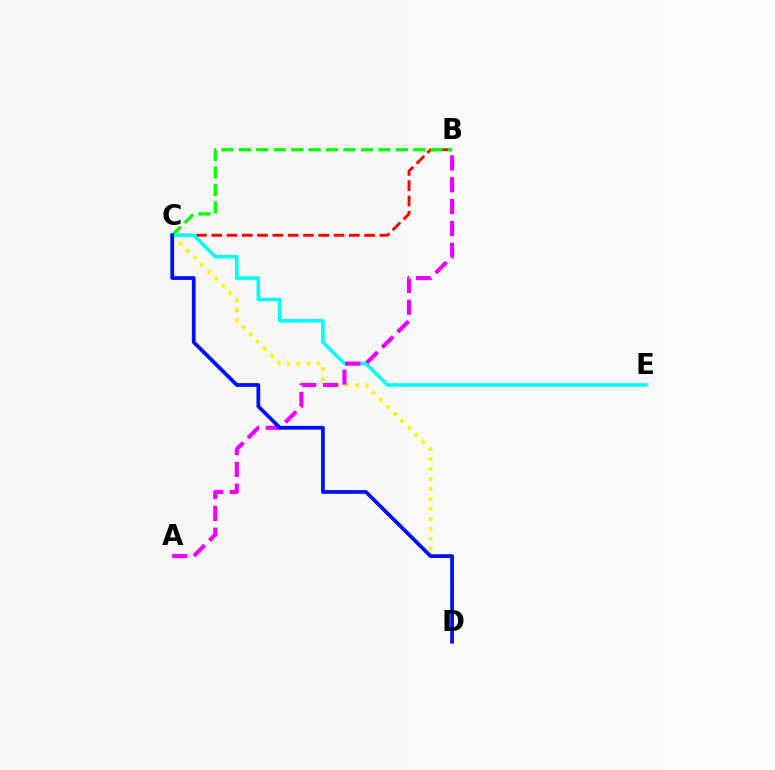{('B', 'C'): [{'color': '#ff0000', 'line_style': 'dashed', 'thickness': 2.08}, {'color': '#08ff00', 'line_style': 'dashed', 'thickness': 2.37}], ('C', 'D'): [{'color': '#fcf500', 'line_style': 'dotted', 'thickness': 2.71}, {'color': '#0010ff', 'line_style': 'solid', 'thickness': 2.71}], ('C', 'E'): [{'color': '#00fff6', 'line_style': 'solid', 'thickness': 2.58}], ('A', 'B'): [{'color': '#ee00ff', 'line_style': 'dashed', 'thickness': 2.97}]}